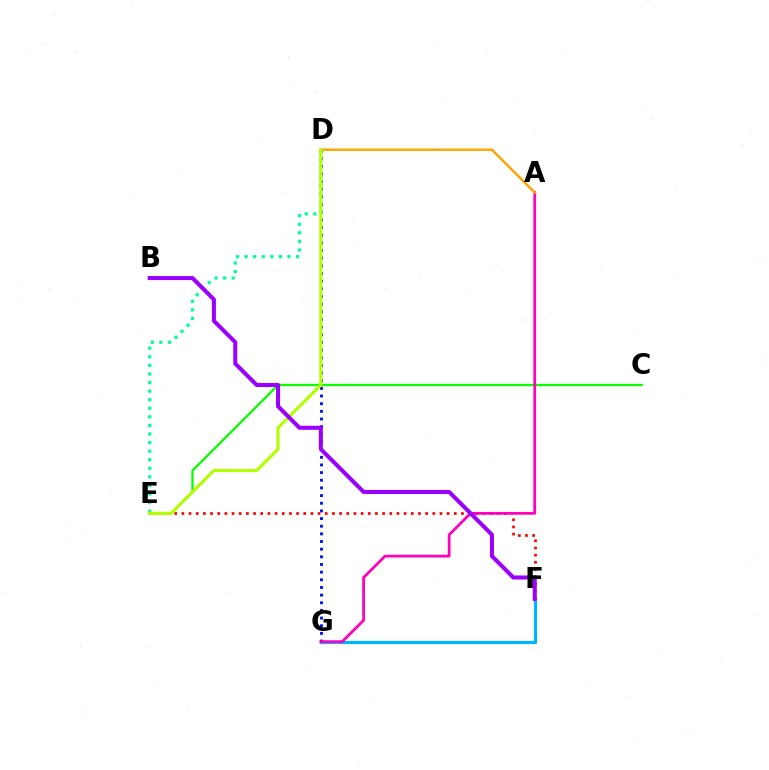{('F', 'G'): [{'color': '#00b5ff', 'line_style': 'solid', 'thickness': 2.29}], ('C', 'E'): [{'color': '#08ff00', 'line_style': 'solid', 'thickness': 1.63}], ('D', 'G'): [{'color': '#0010ff', 'line_style': 'dotted', 'thickness': 2.08}], ('E', 'F'): [{'color': '#ff0000', 'line_style': 'dotted', 'thickness': 1.95}], ('D', 'E'): [{'color': '#00ff9d', 'line_style': 'dotted', 'thickness': 2.33}, {'color': '#b3ff00', 'line_style': 'solid', 'thickness': 2.25}], ('A', 'G'): [{'color': '#ff00bd', 'line_style': 'solid', 'thickness': 1.99}], ('A', 'D'): [{'color': '#ffa500', 'line_style': 'solid', 'thickness': 1.77}], ('B', 'F'): [{'color': '#9b00ff', 'line_style': 'solid', 'thickness': 2.91}]}